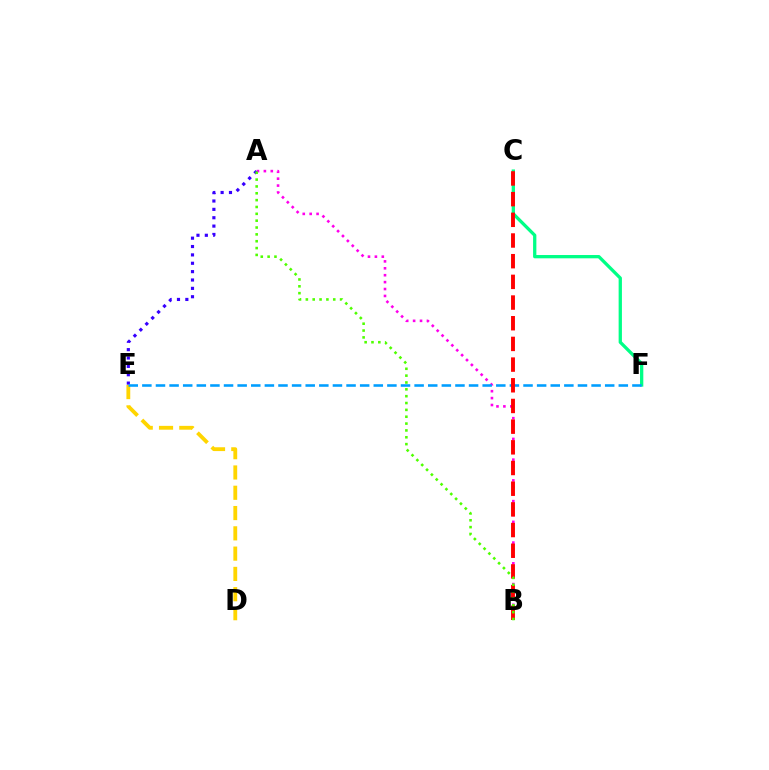{('C', 'F'): [{'color': '#00ff86', 'line_style': 'solid', 'thickness': 2.37}], ('A', 'B'): [{'color': '#ff00ed', 'line_style': 'dotted', 'thickness': 1.88}, {'color': '#4fff00', 'line_style': 'dotted', 'thickness': 1.86}], ('D', 'E'): [{'color': '#ffd500', 'line_style': 'dashed', 'thickness': 2.76}], ('A', 'E'): [{'color': '#3700ff', 'line_style': 'dotted', 'thickness': 2.27}], ('E', 'F'): [{'color': '#009eff', 'line_style': 'dashed', 'thickness': 1.85}], ('B', 'C'): [{'color': '#ff0000', 'line_style': 'dashed', 'thickness': 2.81}]}